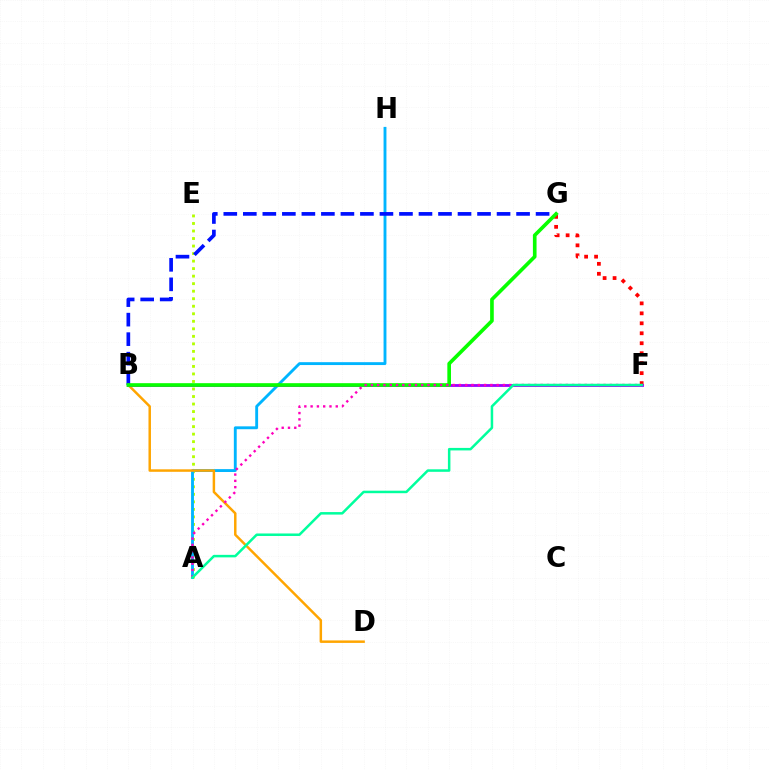{('A', 'E'): [{'color': '#b3ff00', 'line_style': 'dotted', 'thickness': 2.04}], ('A', 'H'): [{'color': '#00b5ff', 'line_style': 'solid', 'thickness': 2.07}], ('F', 'G'): [{'color': '#ff0000', 'line_style': 'dotted', 'thickness': 2.71}], ('B', 'G'): [{'color': '#0010ff', 'line_style': 'dashed', 'thickness': 2.65}, {'color': '#08ff00', 'line_style': 'solid', 'thickness': 2.62}], ('B', 'D'): [{'color': '#ffa500', 'line_style': 'solid', 'thickness': 1.79}], ('B', 'F'): [{'color': '#9b00ff', 'line_style': 'solid', 'thickness': 2.02}], ('A', 'F'): [{'color': '#ff00bd', 'line_style': 'dotted', 'thickness': 1.71}, {'color': '#00ff9d', 'line_style': 'solid', 'thickness': 1.81}]}